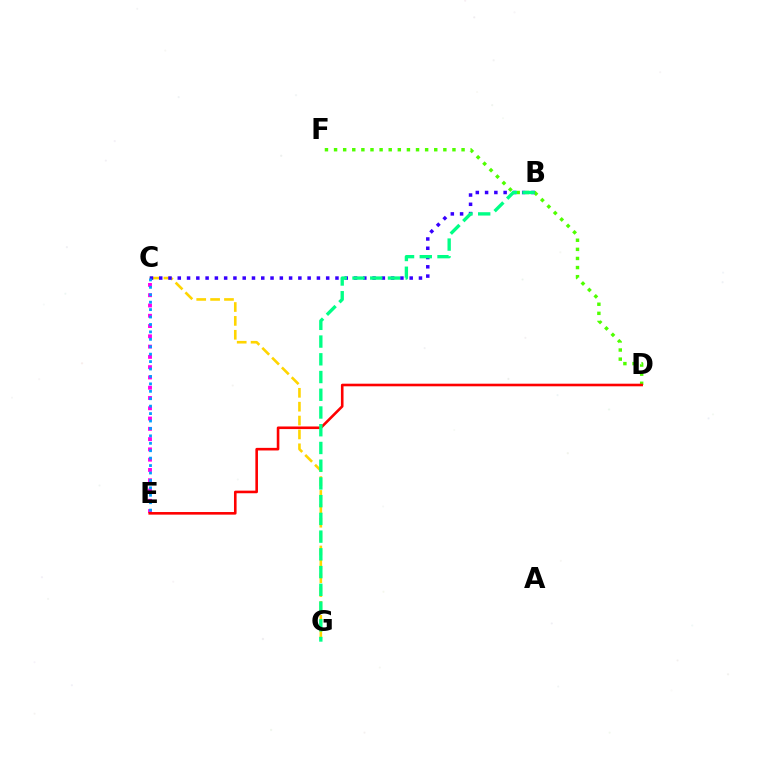{('C', 'G'): [{'color': '#ffd500', 'line_style': 'dashed', 'thickness': 1.89}], ('C', 'E'): [{'color': '#ff00ed', 'line_style': 'dotted', 'thickness': 2.79}, {'color': '#009eff', 'line_style': 'dotted', 'thickness': 2.02}], ('D', 'F'): [{'color': '#4fff00', 'line_style': 'dotted', 'thickness': 2.47}], ('B', 'C'): [{'color': '#3700ff', 'line_style': 'dotted', 'thickness': 2.52}], ('D', 'E'): [{'color': '#ff0000', 'line_style': 'solid', 'thickness': 1.87}], ('B', 'G'): [{'color': '#00ff86', 'line_style': 'dashed', 'thickness': 2.41}]}